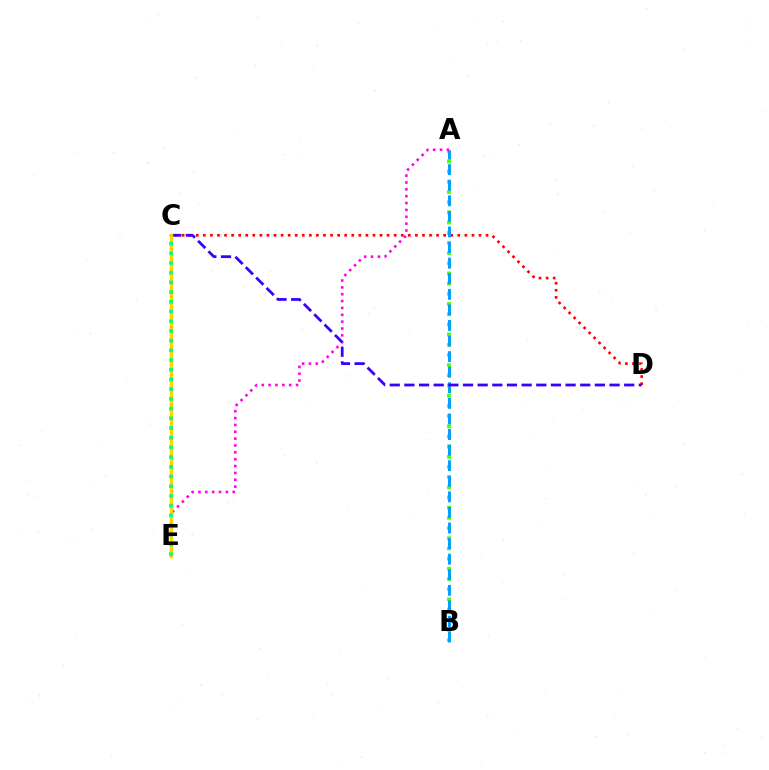{('A', 'B'): [{'color': '#4fff00', 'line_style': 'dotted', 'thickness': 2.77}, {'color': '#009eff', 'line_style': 'dashed', 'thickness': 2.12}], ('C', 'D'): [{'color': '#ff0000', 'line_style': 'dotted', 'thickness': 1.92}, {'color': '#3700ff', 'line_style': 'dashed', 'thickness': 1.99}], ('A', 'E'): [{'color': '#ff00ed', 'line_style': 'dotted', 'thickness': 1.86}], ('C', 'E'): [{'color': '#ffd500', 'line_style': 'solid', 'thickness': 2.42}, {'color': '#00ff86', 'line_style': 'dotted', 'thickness': 2.64}]}